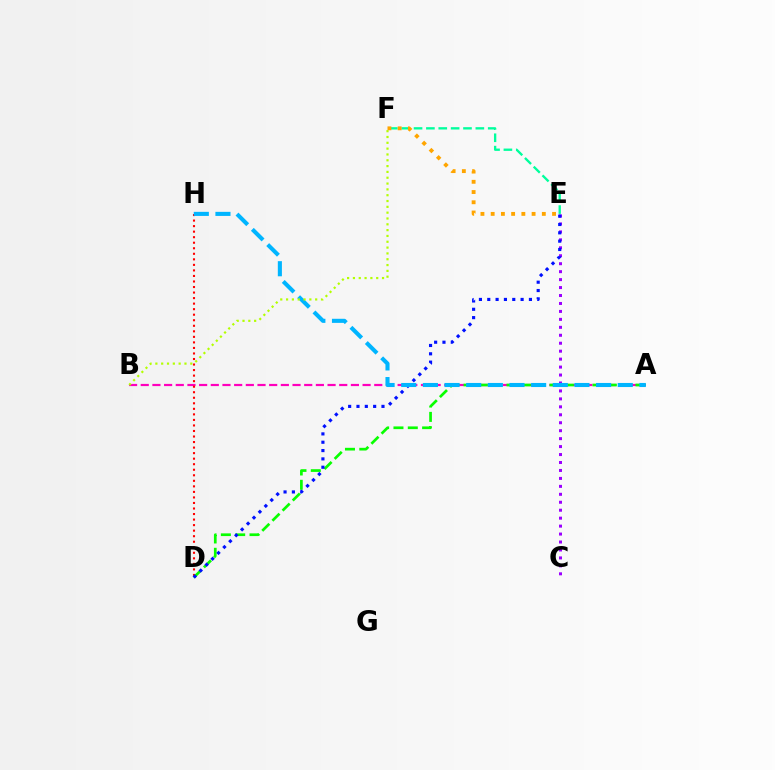{('A', 'B'): [{'color': '#ff00bd', 'line_style': 'dashed', 'thickness': 1.59}], ('E', 'F'): [{'color': '#00ff9d', 'line_style': 'dashed', 'thickness': 1.68}, {'color': '#ffa500', 'line_style': 'dotted', 'thickness': 2.78}], ('C', 'E'): [{'color': '#9b00ff', 'line_style': 'dotted', 'thickness': 2.16}], ('D', 'H'): [{'color': '#ff0000', 'line_style': 'dotted', 'thickness': 1.5}], ('A', 'D'): [{'color': '#08ff00', 'line_style': 'dashed', 'thickness': 1.95}], ('D', 'E'): [{'color': '#0010ff', 'line_style': 'dotted', 'thickness': 2.26}], ('A', 'H'): [{'color': '#00b5ff', 'line_style': 'dashed', 'thickness': 2.94}], ('B', 'F'): [{'color': '#b3ff00', 'line_style': 'dotted', 'thickness': 1.58}]}